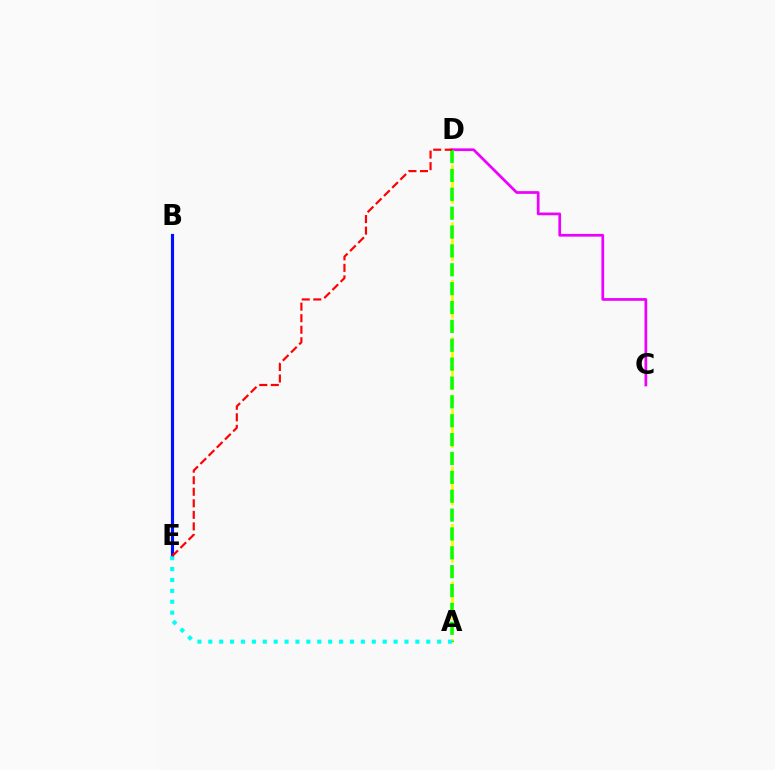{('C', 'D'): [{'color': '#ee00ff', 'line_style': 'solid', 'thickness': 1.95}], ('B', 'E'): [{'color': '#0010ff', 'line_style': 'solid', 'thickness': 2.26}], ('A', 'D'): [{'color': '#fcf500', 'line_style': 'dashed', 'thickness': 1.95}, {'color': '#08ff00', 'line_style': 'dashed', 'thickness': 2.56}], ('A', 'E'): [{'color': '#00fff6', 'line_style': 'dotted', 'thickness': 2.96}], ('D', 'E'): [{'color': '#ff0000', 'line_style': 'dashed', 'thickness': 1.57}]}